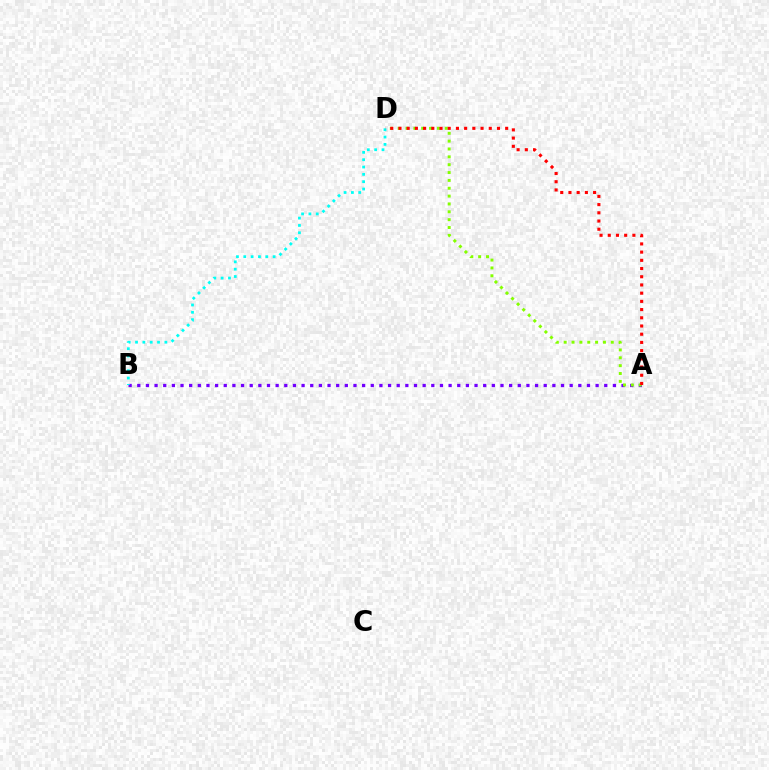{('A', 'B'): [{'color': '#7200ff', 'line_style': 'dotted', 'thickness': 2.35}], ('A', 'D'): [{'color': '#84ff00', 'line_style': 'dotted', 'thickness': 2.13}, {'color': '#ff0000', 'line_style': 'dotted', 'thickness': 2.23}], ('B', 'D'): [{'color': '#00fff6', 'line_style': 'dotted', 'thickness': 1.99}]}